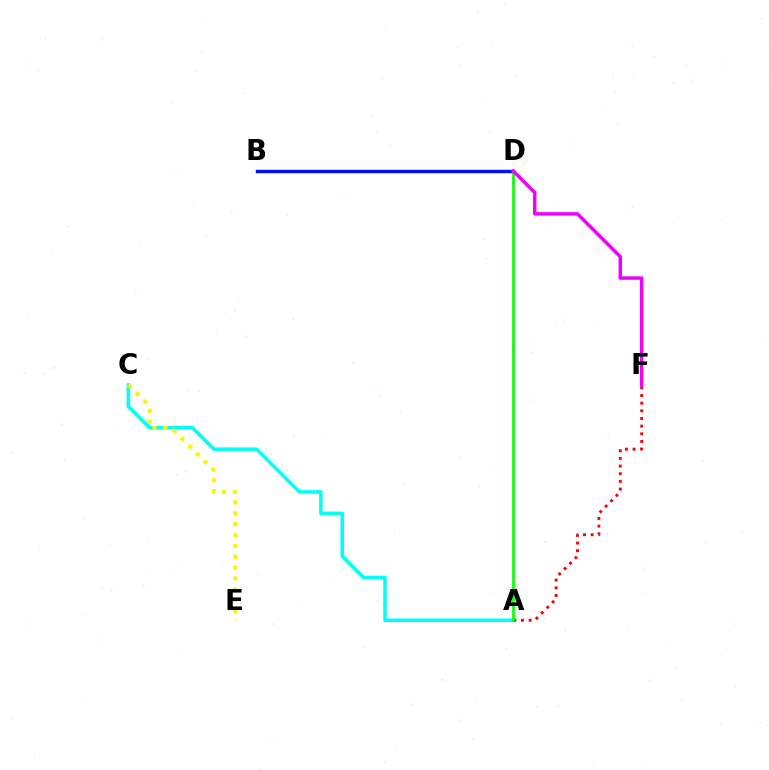{('A', 'C'): [{'color': '#00fff6', 'line_style': 'solid', 'thickness': 2.54}], ('A', 'F'): [{'color': '#ff0000', 'line_style': 'dotted', 'thickness': 2.08}], ('C', 'E'): [{'color': '#fcf500', 'line_style': 'dotted', 'thickness': 2.95}], ('B', 'D'): [{'color': '#0010ff', 'line_style': 'solid', 'thickness': 2.43}], ('A', 'D'): [{'color': '#08ff00', 'line_style': 'solid', 'thickness': 1.92}], ('D', 'F'): [{'color': '#ee00ff', 'line_style': 'solid', 'thickness': 2.49}]}